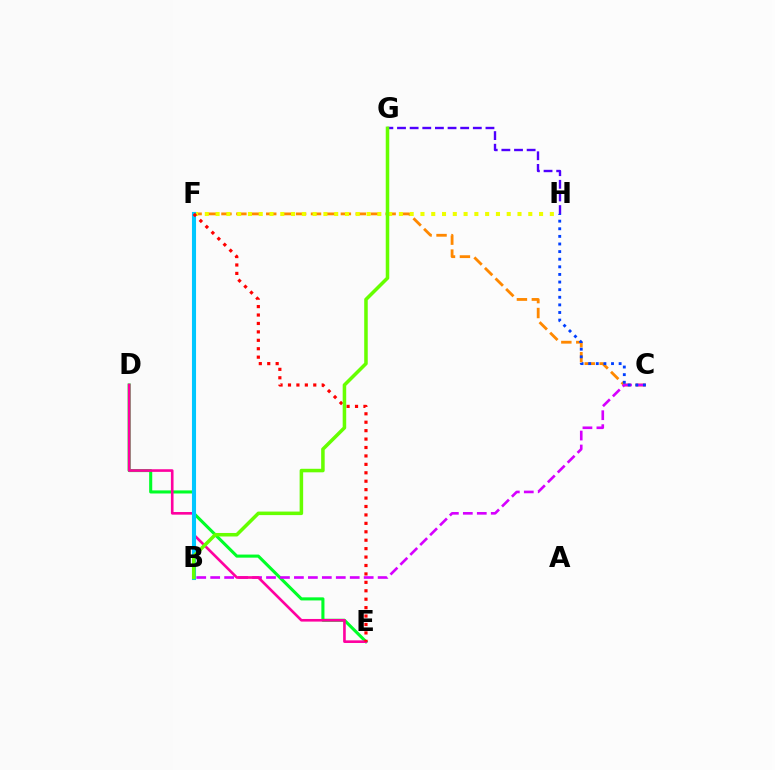{('C', 'F'): [{'color': '#ff8800', 'line_style': 'dashed', 'thickness': 2.03}], ('D', 'E'): [{'color': '#00ff27', 'line_style': 'solid', 'thickness': 2.22}, {'color': '#ff00a0', 'line_style': 'solid', 'thickness': 1.89}], ('F', 'H'): [{'color': '#eeff00', 'line_style': 'dotted', 'thickness': 2.93}], ('B', 'C'): [{'color': '#d600ff', 'line_style': 'dashed', 'thickness': 1.9}], ('G', 'H'): [{'color': '#4f00ff', 'line_style': 'dashed', 'thickness': 1.72}], ('C', 'H'): [{'color': '#003fff', 'line_style': 'dotted', 'thickness': 2.07}], ('B', 'F'): [{'color': '#00ffaf', 'line_style': 'solid', 'thickness': 2.04}, {'color': '#00c7ff', 'line_style': 'solid', 'thickness': 2.94}], ('E', 'F'): [{'color': '#ff0000', 'line_style': 'dotted', 'thickness': 2.29}], ('B', 'G'): [{'color': '#66ff00', 'line_style': 'solid', 'thickness': 2.54}]}